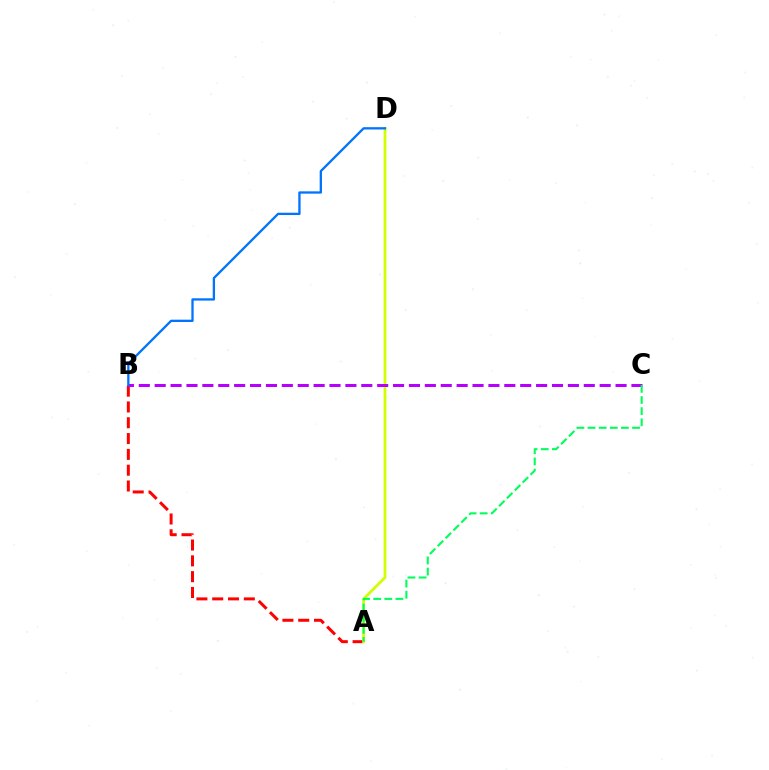{('A', 'B'): [{'color': '#ff0000', 'line_style': 'dashed', 'thickness': 2.15}], ('A', 'D'): [{'color': '#d1ff00', 'line_style': 'solid', 'thickness': 2.01}], ('B', 'C'): [{'color': '#b900ff', 'line_style': 'dashed', 'thickness': 2.16}], ('A', 'C'): [{'color': '#00ff5c', 'line_style': 'dashed', 'thickness': 1.51}], ('B', 'D'): [{'color': '#0074ff', 'line_style': 'solid', 'thickness': 1.66}]}